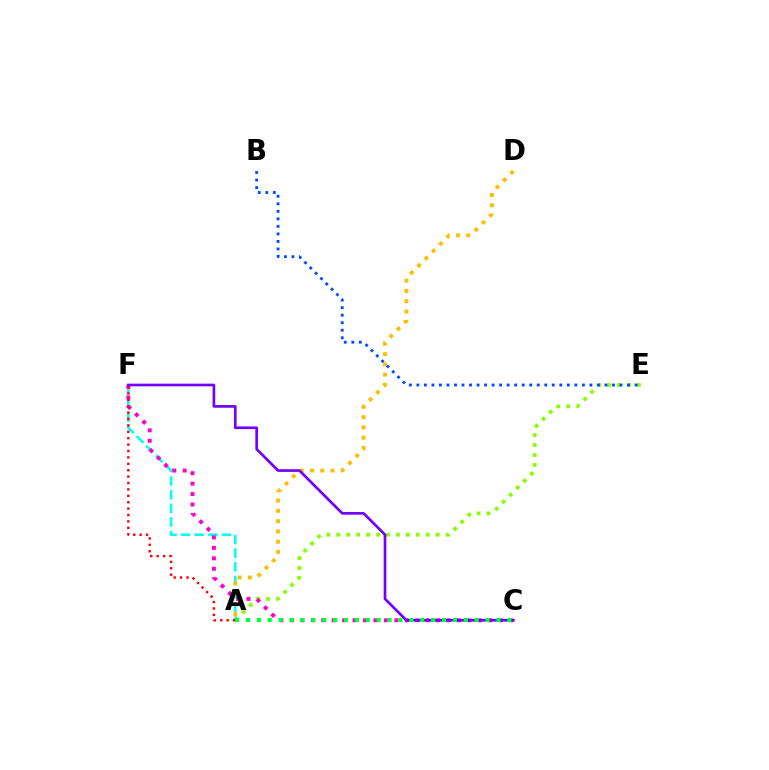{('A', 'E'): [{'color': '#84ff00', 'line_style': 'dotted', 'thickness': 2.7}], ('A', 'F'): [{'color': '#00fff6', 'line_style': 'dashed', 'thickness': 1.85}, {'color': '#ff0000', 'line_style': 'dotted', 'thickness': 1.74}], ('A', 'D'): [{'color': '#ffbd00', 'line_style': 'dotted', 'thickness': 2.79}], ('C', 'F'): [{'color': '#ff00cf', 'line_style': 'dotted', 'thickness': 2.84}, {'color': '#7200ff', 'line_style': 'solid', 'thickness': 1.93}], ('A', 'C'): [{'color': '#00ff39', 'line_style': 'dotted', 'thickness': 2.96}], ('B', 'E'): [{'color': '#004bff', 'line_style': 'dotted', 'thickness': 2.04}]}